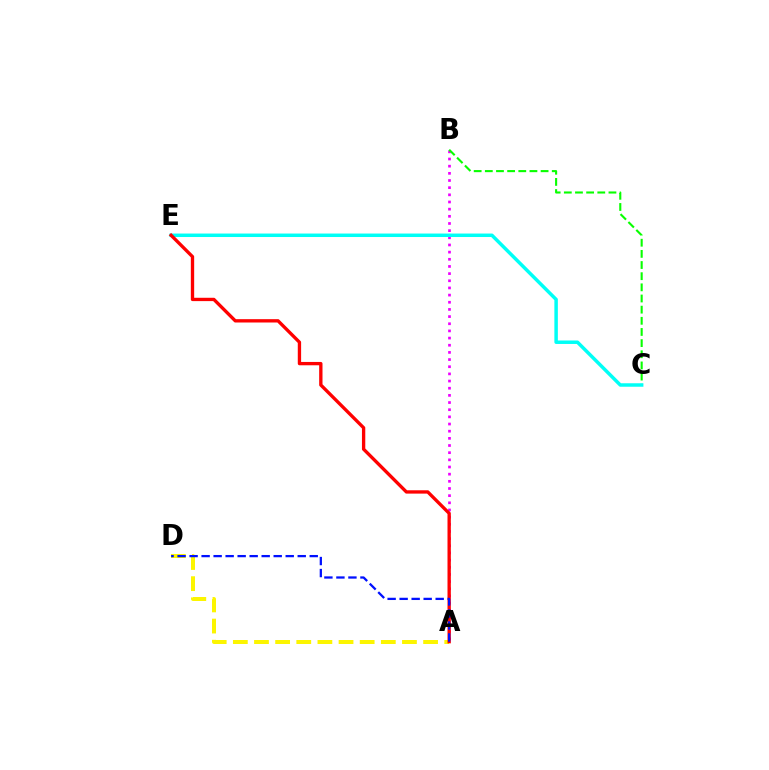{('A', 'B'): [{'color': '#ee00ff', 'line_style': 'dotted', 'thickness': 1.95}], ('A', 'D'): [{'color': '#fcf500', 'line_style': 'dashed', 'thickness': 2.87}, {'color': '#0010ff', 'line_style': 'dashed', 'thickness': 1.63}], ('B', 'C'): [{'color': '#08ff00', 'line_style': 'dashed', 'thickness': 1.52}], ('C', 'E'): [{'color': '#00fff6', 'line_style': 'solid', 'thickness': 2.51}], ('A', 'E'): [{'color': '#ff0000', 'line_style': 'solid', 'thickness': 2.4}]}